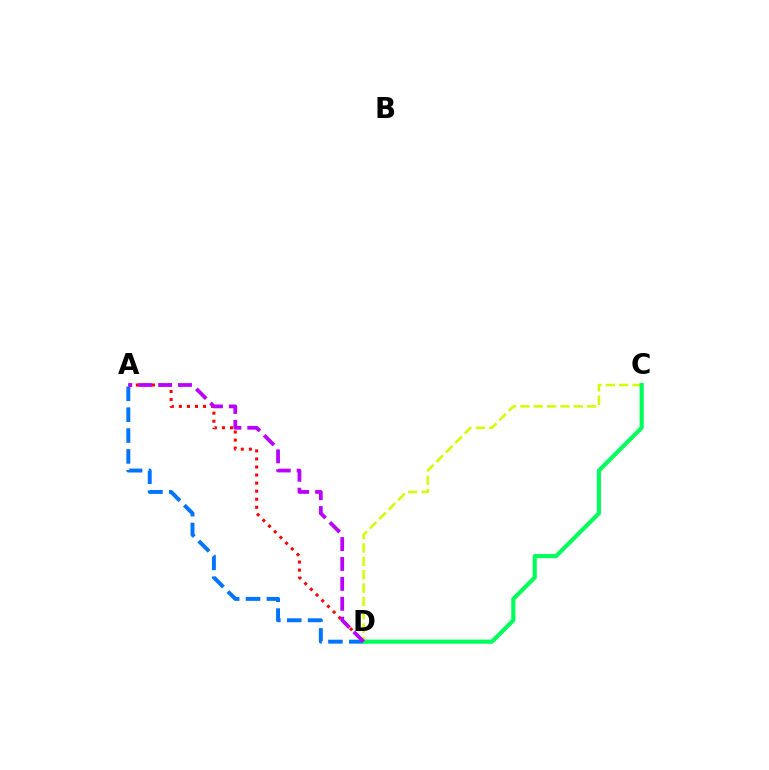{('A', 'D'): [{'color': '#ff0000', 'line_style': 'dotted', 'thickness': 2.19}, {'color': '#0074ff', 'line_style': 'dashed', 'thickness': 2.84}, {'color': '#b900ff', 'line_style': 'dashed', 'thickness': 2.7}], ('C', 'D'): [{'color': '#d1ff00', 'line_style': 'dashed', 'thickness': 1.81}, {'color': '#00ff5c', 'line_style': 'solid', 'thickness': 2.97}]}